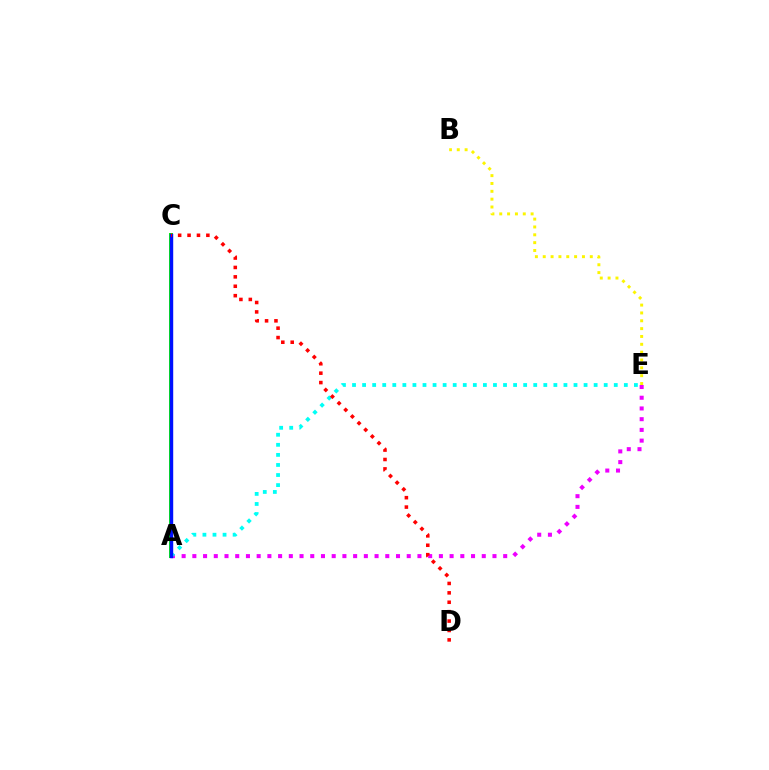{('B', 'E'): [{'color': '#fcf500', 'line_style': 'dotted', 'thickness': 2.13}], ('A', 'C'): [{'color': '#08ff00', 'line_style': 'solid', 'thickness': 2.88}, {'color': '#0010ff', 'line_style': 'solid', 'thickness': 2.46}], ('A', 'E'): [{'color': '#ee00ff', 'line_style': 'dotted', 'thickness': 2.91}, {'color': '#00fff6', 'line_style': 'dotted', 'thickness': 2.74}], ('C', 'D'): [{'color': '#ff0000', 'line_style': 'dotted', 'thickness': 2.56}]}